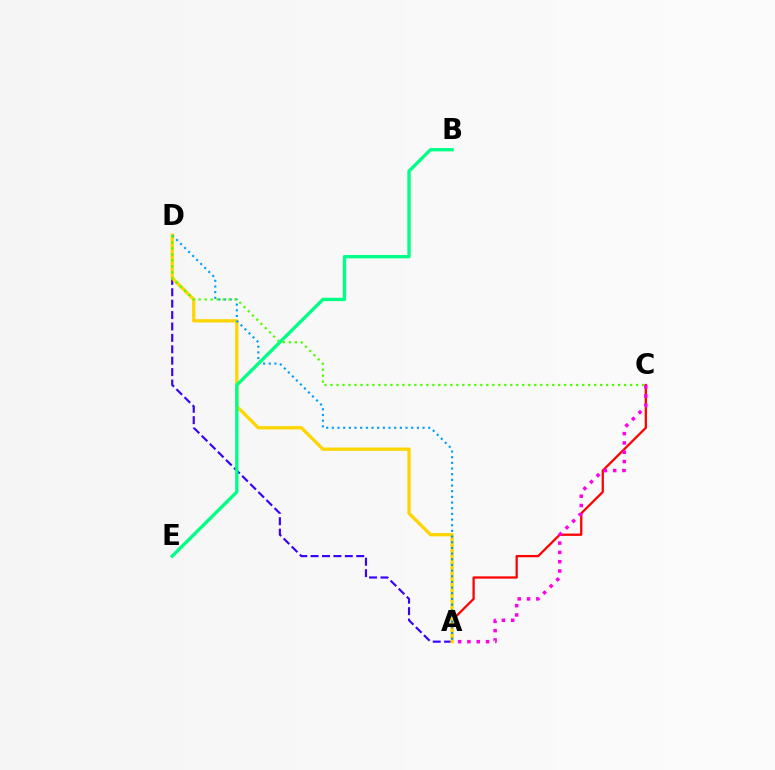{('A', 'C'): [{'color': '#ff0000', 'line_style': 'solid', 'thickness': 1.63}, {'color': '#ff00ed', 'line_style': 'dotted', 'thickness': 2.53}], ('A', 'D'): [{'color': '#3700ff', 'line_style': 'dashed', 'thickness': 1.55}, {'color': '#ffd500', 'line_style': 'solid', 'thickness': 2.37}, {'color': '#009eff', 'line_style': 'dotted', 'thickness': 1.54}], ('C', 'D'): [{'color': '#4fff00', 'line_style': 'dotted', 'thickness': 1.63}], ('B', 'E'): [{'color': '#00ff86', 'line_style': 'solid', 'thickness': 2.41}]}